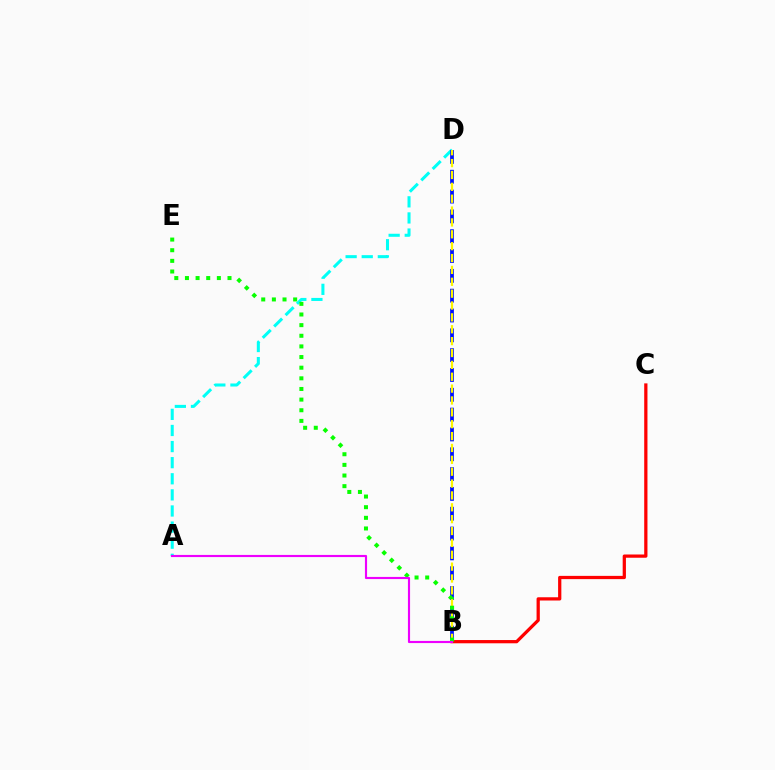{('A', 'D'): [{'color': '#00fff6', 'line_style': 'dashed', 'thickness': 2.19}], ('B', 'C'): [{'color': '#ff0000', 'line_style': 'solid', 'thickness': 2.34}], ('B', 'D'): [{'color': '#0010ff', 'line_style': 'dashed', 'thickness': 2.69}, {'color': '#fcf500', 'line_style': 'dashed', 'thickness': 1.61}], ('B', 'E'): [{'color': '#08ff00', 'line_style': 'dotted', 'thickness': 2.89}], ('A', 'B'): [{'color': '#ee00ff', 'line_style': 'solid', 'thickness': 1.55}]}